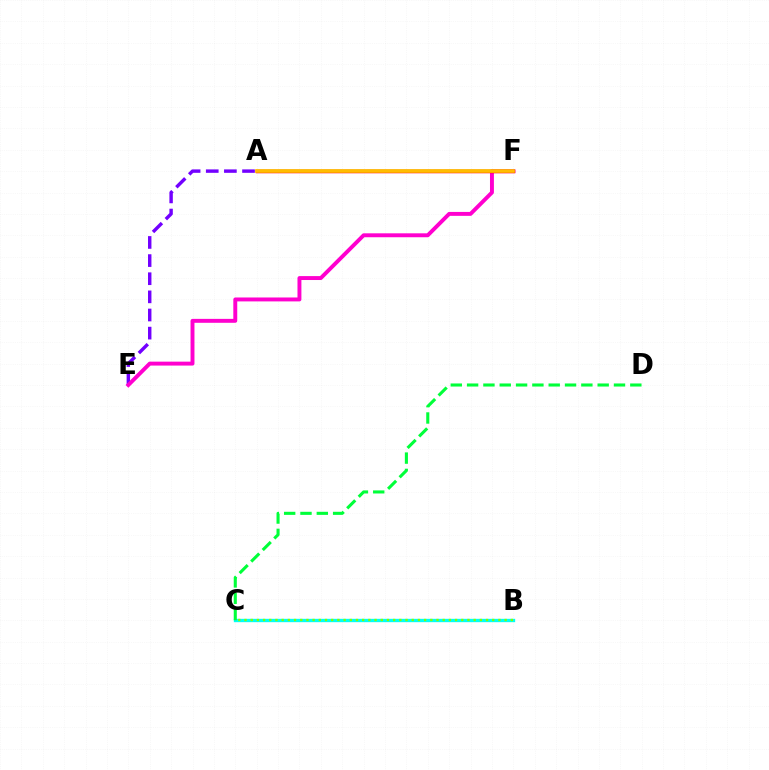{('A', 'E'): [{'color': '#7200ff', 'line_style': 'dashed', 'thickness': 2.46}], ('A', 'F'): [{'color': '#004bff', 'line_style': 'dashed', 'thickness': 1.5}, {'color': '#ff0000', 'line_style': 'solid', 'thickness': 2.52}, {'color': '#ffbd00', 'line_style': 'solid', 'thickness': 2.65}], ('E', 'F'): [{'color': '#ff00cf', 'line_style': 'solid', 'thickness': 2.83}], ('B', 'C'): [{'color': '#00fff6', 'line_style': 'solid', 'thickness': 2.41}, {'color': '#84ff00', 'line_style': 'dotted', 'thickness': 1.68}], ('C', 'D'): [{'color': '#00ff39', 'line_style': 'dashed', 'thickness': 2.22}]}